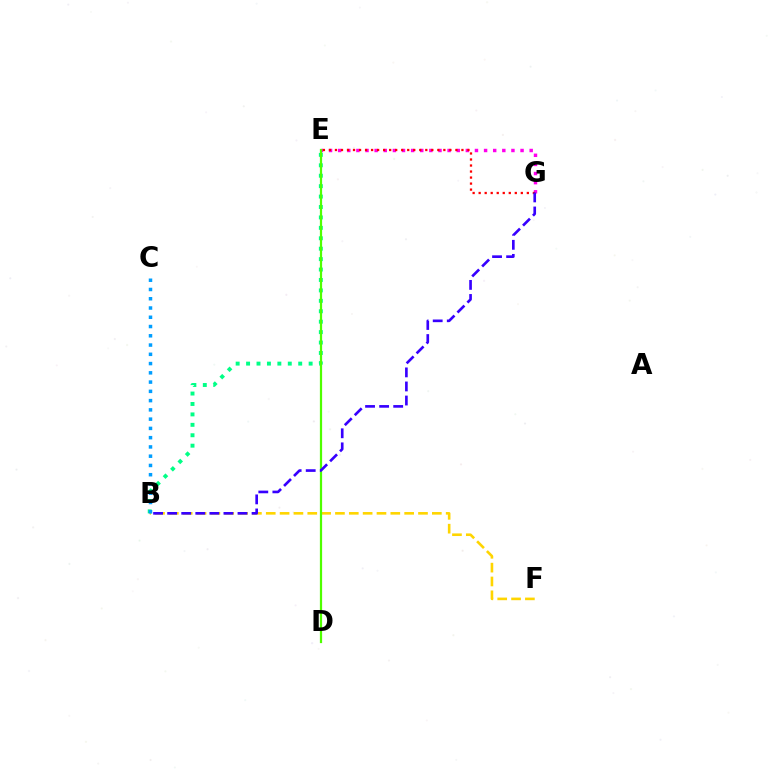{('B', 'F'): [{'color': '#ffd500', 'line_style': 'dashed', 'thickness': 1.88}], ('E', 'G'): [{'color': '#ff00ed', 'line_style': 'dotted', 'thickness': 2.48}, {'color': '#ff0000', 'line_style': 'dotted', 'thickness': 1.64}], ('B', 'E'): [{'color': '#00ff86', 'line_style': 'dotted', 'thickness': 2.83}], ('D', 'E'): [{'color': '#4fff00', 'line_style': 'solid', 'thickness': 1.61}], ('B', 'C'): [{'color': '#009eff', 'line_style': 'dotted', 'thickness': 2.52}], ('B', 'G'): [{'color': '#3700ff', 'line_style': 'dashed', 'thickness': 1.91}]}